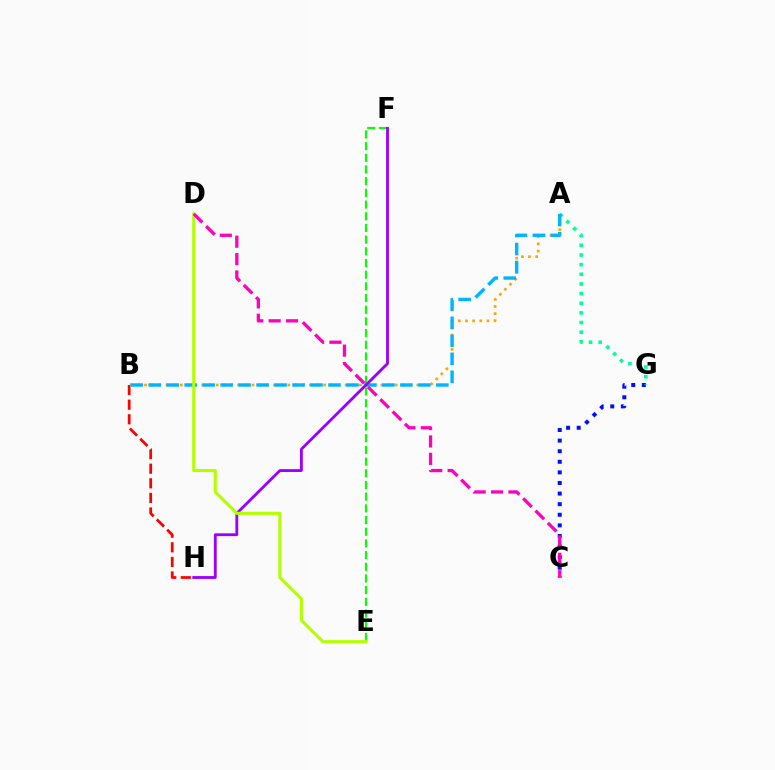{('B', 'H'): [{'color': '#ff0000', 'line_style': 'dashed', 'thickness': 1.98}], ('A', 'B'): [{'color': '#ffa500', 'line_style': 'dotted', 'thickness': 1.95}, {'color': '#00b5ff', 'line_style': 'dashed', 'thickness': 2.44}], ('C', 'G'): [{'color': '#0010ff', 'line_style': 'dotted', 'thickness': 2.88}], ('A', 'G'): [{'color': '#00ff9d', 'line_style': 'dotted', 'thickness': 2.62}], ('E', 'F'): [{'color': '#08ff00', 'line_style': 'dashed', 'thickness': 1.59}], ('F', 'H'): [{'color': '#9b00ff', 'line_style': 'solid', 'thickness': 2.04}], ('D', 'E'): [{'color': '#b3ff00', 'line_style': 'solid', 'thickness': 2.23}], ('C', 'D'): [{'color': '#ff00bd', 'line_style': 'dashed', 'thickness': 2.36}]}